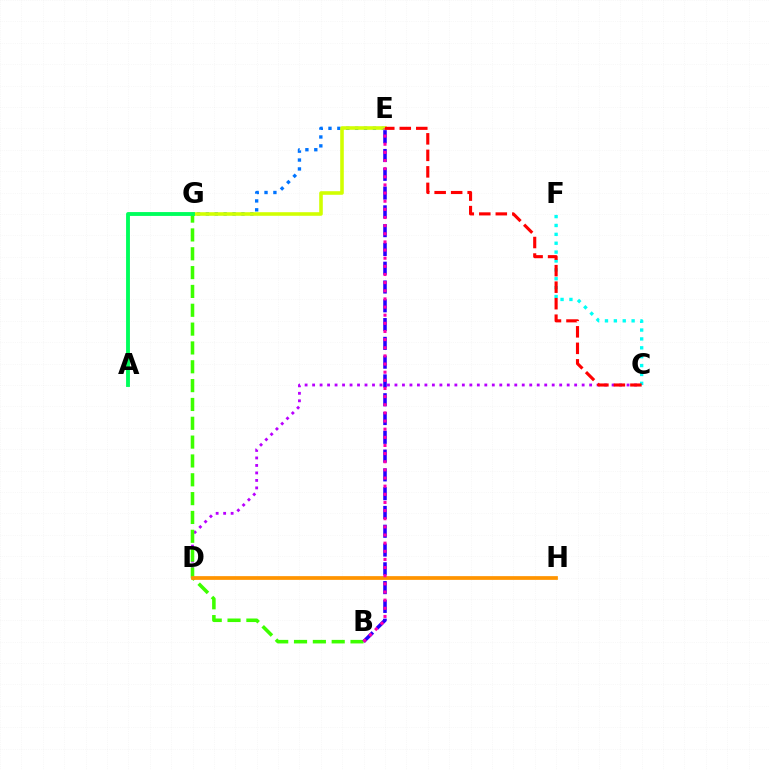{('C', 'D'): [{'color': '#b900ff', 'line_style': 'dotted', 'thickness': 2.03}], ('E', 'G'): [{'color': '#0074ff', 'line_style': 'dotted', 'thickness': 2.42}, {'color': '#d1ff00', 'line_style': 'solid', 'thickness': 2.58}], ('C', 'F'): [{'color': '#00fff6', 'line_style': 'dotted', 'thickness': 2.41}], ('B', 'G'): [{'color': '#3dff00', 'line_style': 'dashed', 'thickness': 2.56}], ('B', 'E'): [{'color': '#2500ff', 'line_style': 'dashed', 'thickness': 2.55}, {'color': '#ff00ac', 'line_style': 'dotted', 'thickness': 2.21}], ('D', 'H'): [{'color': '#ff9400', 'line_style': 'solid', 'thickness': 2.68}], ('C', 'E'): [{'color': '#ff0000', 'line_style': 'dashed', 'thickness': 2.24}], ('A', 'G'): [{'color': '#00ff5c', 'line_style': 'solid', 'thickness': 2.78}]}